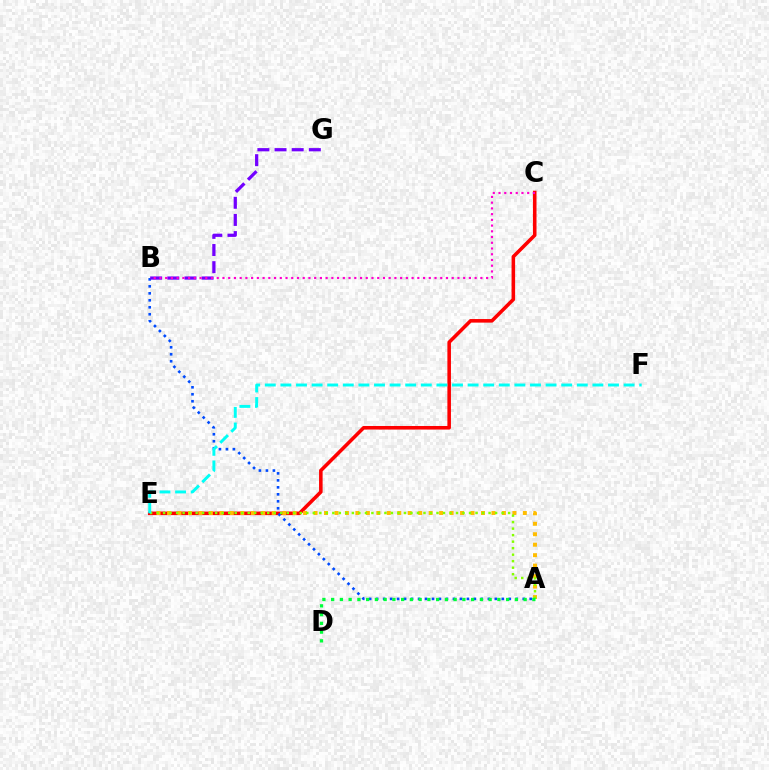{('C', 'E'): [{'color': '#ff0000', 'line_style': 'solid', 'thickness': 2.56}], ('A', 'B'): [{'color': '#004bff', 'line_style': 'dotted', 'thickness': 1.9}], ('A', 'E'): [{'color': '#ffbd00', 'line_style': 'dotted', 'thickness': 2.84}, {'color': '#84ff00', 'line_style': 'dotted', 'thickness': 1.77}], ('B', 'G'): [{'color': '#7200ff', 'line_style': 'dashed', 'thickness': 2.33}], ('A', 'D'): [{'color': '#00ff39', 'line_style': 'dotted', 'thickness': 2.38}], ('E', 'F'): [{'color': '#00fff6', 'line_style': 'dashed', 'thickness': 2.12}], ('B', 'C'): [{'color': '#ff00cf', 'line_style': 'dotted', 'thickness': 1.56}]}